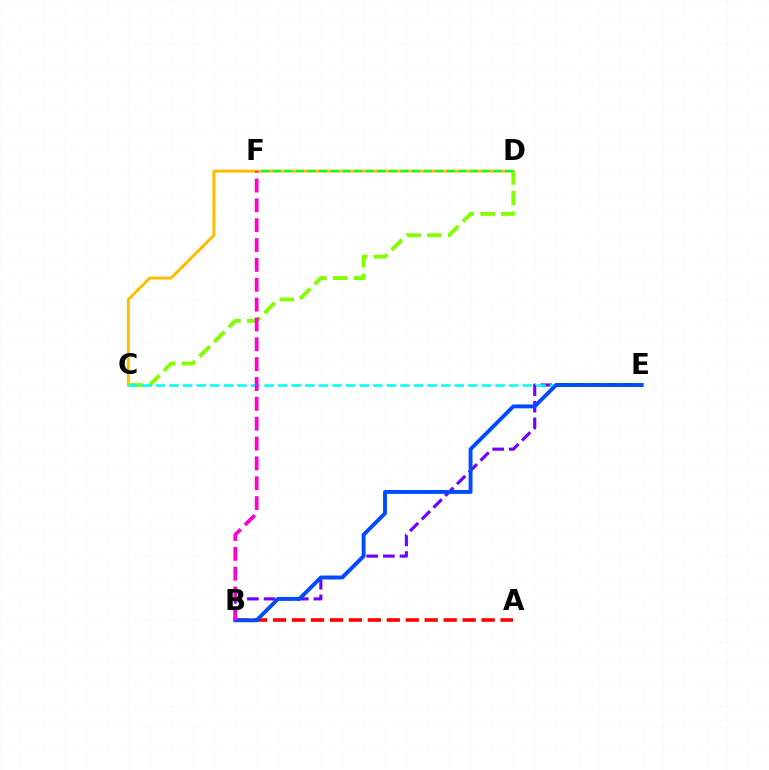{('A', 'B'): [{'color': '#ff0000', 'line_style': 'dashed', 'thickness': 2.58}], ('C', 'D'): [{'color': '#ffbd00', 'line_style': 'solid', 'thickness': 2.13}, {'color': '#84ff00', 'line_style': 'dashed', 'thickness': 2.82}], ('B', 'E'): [{'color': '#7200ff', 'line_style': 'dashed', 'thickness': 2.26}, {'color': '#004bff', 'line_style': 'solid', 'thickness': 2.8}], ('C', 'E'): [{'color': '#00fff6', 'line_style': 'dashed', 'thickness': 1.85}], ('B', 'F'): [{'color': '#ff00cf', 'line_style': 'dashed', 'thickness': 2.7}], ('D', 'F'): [{'color': '#00ff39', 'line_style': 'dashed', 'thickness': 1.58}]}